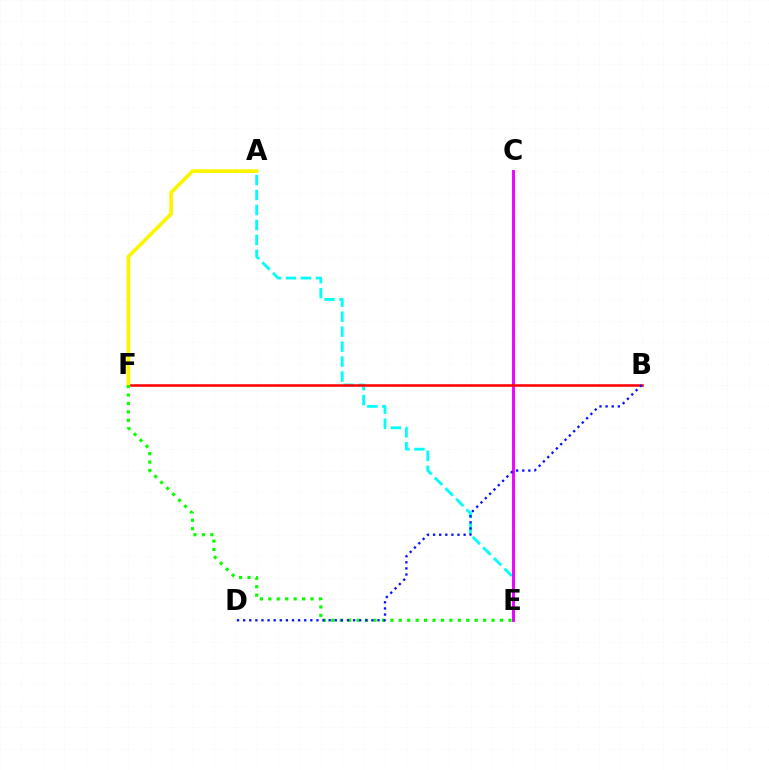{('A', 'E'): [{'color': '#00fff6', 'line_style': 'dashed', 'thickness': 2.03}], ('C', 'E'): [{'color': '#ee00ff', 'line_style': 'solid', 'thickness': 2.08}], ('B', 'F'): [{'color': '#ff0000', 'line_style': 'solid', 'thickness': 1.83}], ('A', 'F'): [{'color': '#fcf500', 'line_style': 'solid', 'thickness': 2.65}], ('E', 'F'): [{'color': '#08ff00', 'line_style': 'dotted', 'thickness': 2.29}], ('B', 'D'): [{'color': '#0010ff', 'line_style': 'dotted', 'thickness': 1.66}]}